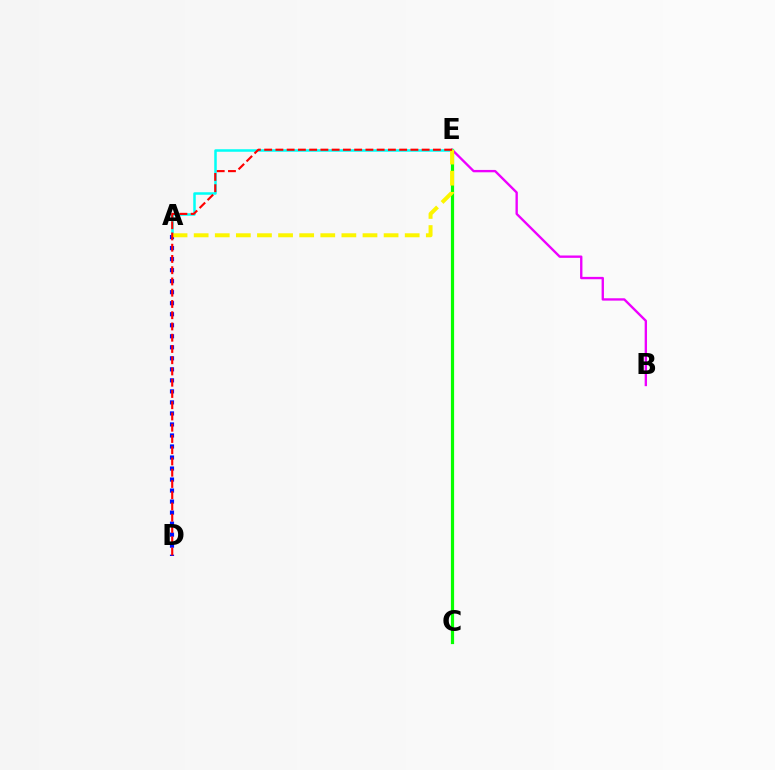{('B', 'E'): [{'color': '#ee00ff', 'line_style': 'solid', 'thickness': 1.7}], ('A', 'D'): [{'color': '#0010ff', 'line_style': 'dotted', 'thickness': 2.99}], ('C', 'E'): [{'color': '#08ff00', 'line_style': 'solid', 'thickness': 2.31}], ('A', 'E'): [{'color': '#00fff6', 'line_style': 'solid', 'thickness': 1.81}, {'color': '#fcf500', 'line_style': 'dashed', 'thickness': 2.87}], ('D', 'E'): [{'color': '#ff0000', 'line_style': 'dashed', 'thickness': 1.53}]}